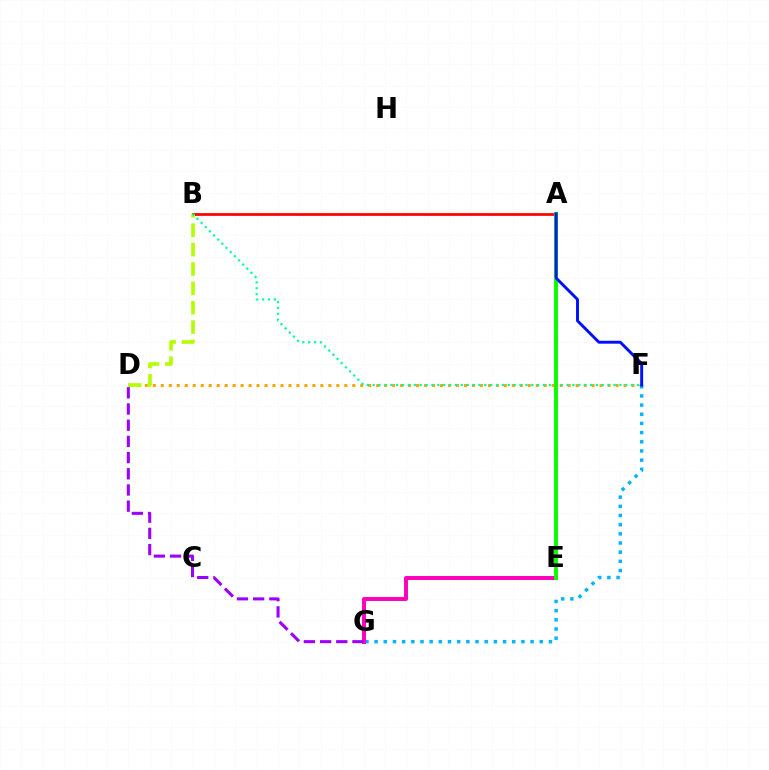{('D', 'F'): [{'color': '#ffa500', 'line_style': 'dotted', 'thickness': 2.17}], ('F', 'G'): [{'color': '#00b5ff', 'line_style': 'dotted', 'thickness': 2.49}], ('A', 'B'): [{'color': '#ff0000', 'line_style': 'solid', 'thickness': 1.98}], ('B', 'D'): [{'color': '#b3ff00', 'line_style': 'dashed', 'thickness': 2.63}], ('B', 'F'): [{'color': '#00ff9d', 'line_style': 'dotted', 'thickness': 1.6}], ('E', 'G'): [{'color': '#ff00bd', 'line_style': 'solid', 'thickness': 2.84}], ('D', 'G'): [{'color': '#9b00ff', 'line_style': 'dashed', 'thickness': 2.2}], ('A', 'E'): [{'color': '#08ff00', 'line_style': 'solid', 'thickness': 2.81}], ('A', 'F'): [{'color': '#0010ff', 'line_style': 'solid', 'thickness': 2.1}]}